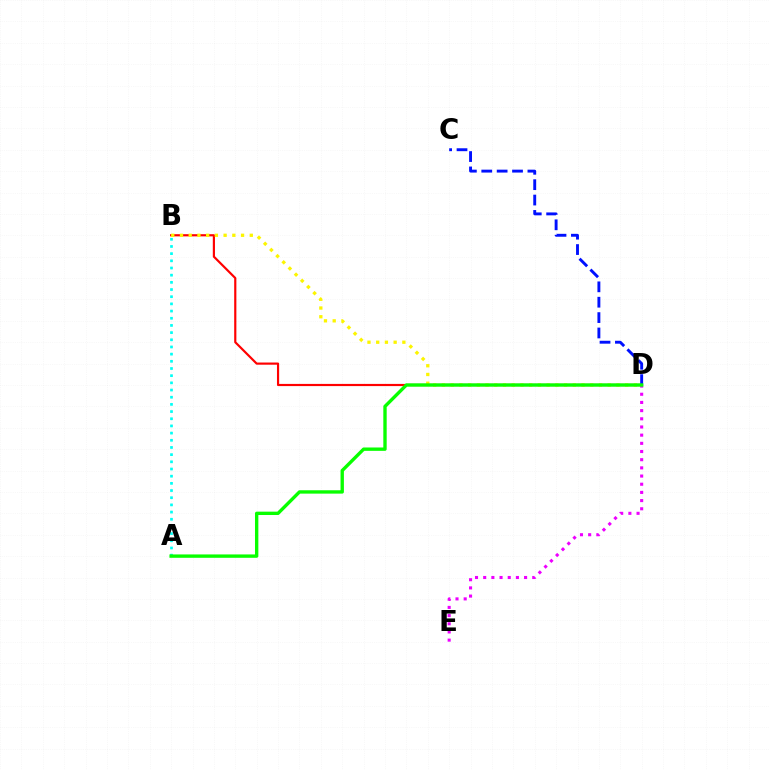{('A', 'B'): [{'color': '#00fff6', 'line_style': 'dotted', 'thickness': 1.95}], ('B', 'D'): [{'color': '#ff0000', 'line_style': 'solid', 'thickness': 1.57}, {'color': '#fcf500', 'line_style': 'dotted', 'thickness': 2.37}], ('D', 'E'): [{'color': '#ee00ff', 'line_style': 'dotted', 'thickness': 2.22}], ('C', 'D'): [{'color': '#0010ff', 'line_style': 'dashed', 'thickness': 2.09}], ('A', 'D'): [{'color': '#08ff00', 'line_style': 'solid', 'thickness': 2.42}]}